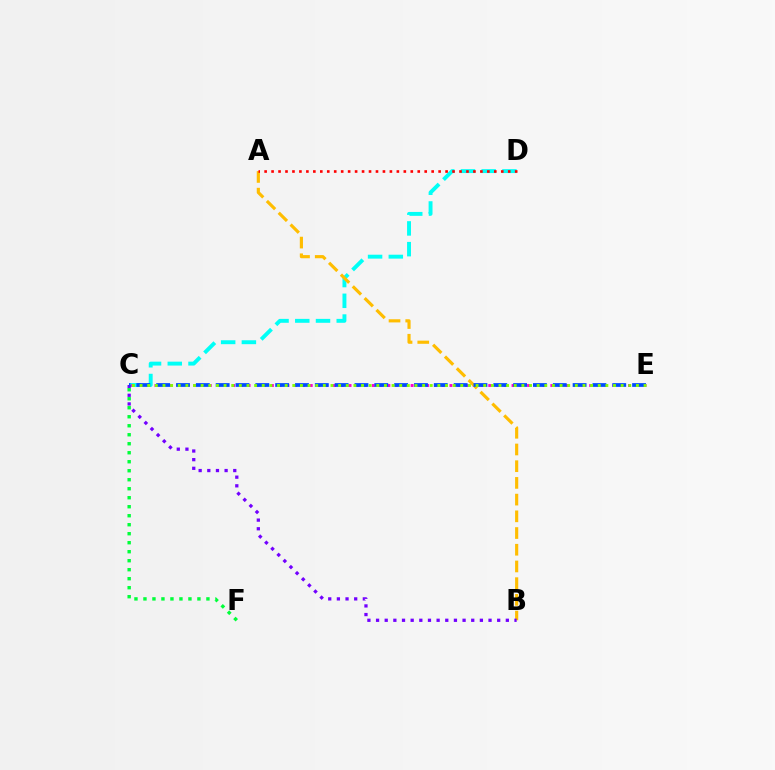{('C', 'D'): [{'color': '#00fff6', 'line_style': 'dashed', 'thickness': 2.82}], ('C', 'E'): [{'color': '#ff00cf', 'line_style': 'dotted', 'thickness': 2.11}, {'color': '#004bff', 'line_style': 'dashed', 'thickness': 2.69}, {'color': '#84ff00', 'line_style': 'dotted', 'thickness': 2.07}], ('A', 'B'): [{'color': '#ffbd00', 'line_style': 'dashed', 'thickness': 2.27}], ('A', 'D'): [{'color': '#ff0000', 'line_style': 'dotted', 'thickness': 1.89}], ('B', 'C'): [{'color': '#7200ff', 'line_style': 'dotted', 'thickness': 2.35}], ('C', 'F'): [{'color': '#00ff39', 'line_style': 'dotted', 'thickness': 2.44}]}